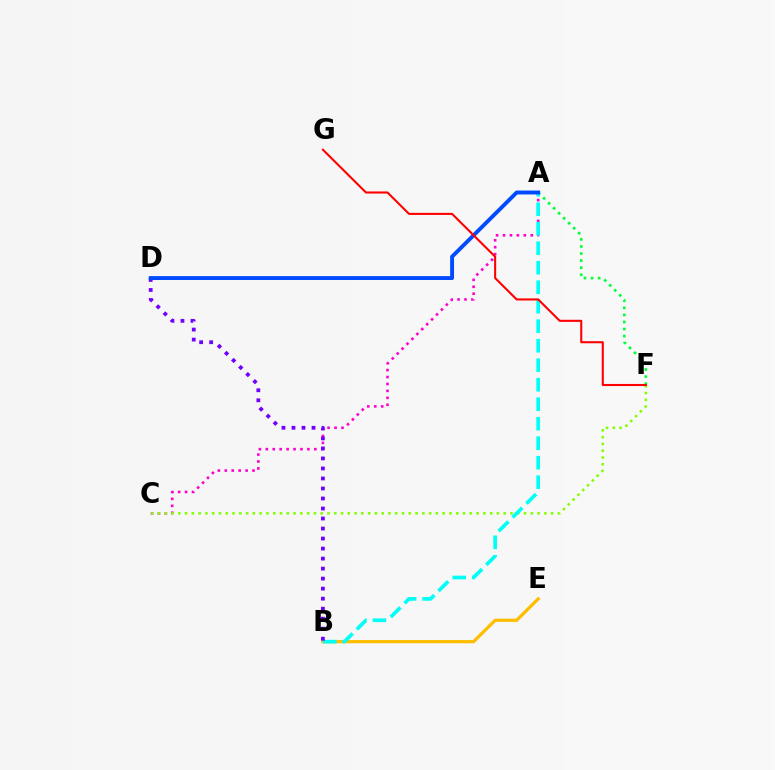{('A', 'F'): [{'color': '#00ff39', 'line_style': 'dotted', 'thickness': 1.92}], ('B', 'E'): [{'color': '#ffbd00', 'line_style': 'solid', 'thickness': 2.33}], ('A', 'C'): [{'color': '#ff00cf', 'line_style': 'dotted', 'thickness': 1.88}], ('C', 'F'): [{'color': '#84ff00', 'line_style': 'dotted', 'thickness': 1.84}], ('A', 'B'): [{'color': '#00fff6', 'line_style': 'dashed', 'thickness': 2.65}], ('B', 'D'): [{'color': '#7200ff', 'line_style': 'dotted', 'thickness': 2.72}], ('A', 'D'): [{'color': '#004bff', 'line_style': 'solid', 'thickness': 2.81}], ('F', 'G'): [{'color': '#ff0000', 'line_style': 'solid', 'thickness': 1.5}]}